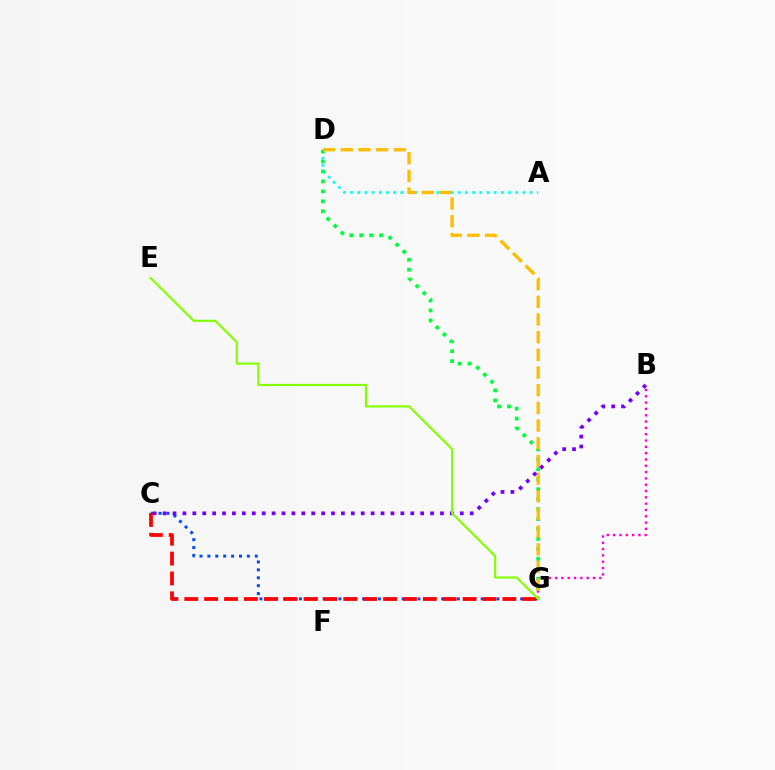{('C', 'G'): [{'color': '#004bff', 'line_style': 'dotted', 'thickness': 2.15}, {'color': '#ff0000', 'line_style': 'dashed', 'thickness': 2.7}], ('B', 'G'): [{'color': '#ff00cf', 'line_style': 'dotted', 'thickness': 1.72}], ('A', 'D'): [{'color': '#00fff6', 'line_style': 'dotted', 'thickness': 1.95}], ('D', 'G'): [{'color': '#00ff39', 'line_style': 'dotted', 'thickness': 2.7}, {'color': '#ffbd00', 'line_style': 'dashed', 'thickness': 2.4}], ('B', 'C'): [{'color': '#7200ff', 'line_style': 'dotted', 'thickness': 2.69}], ('E', 'G'): [{'color': '#84ff00', 'line_style': 'solid', 'thickness': 1.55}]}